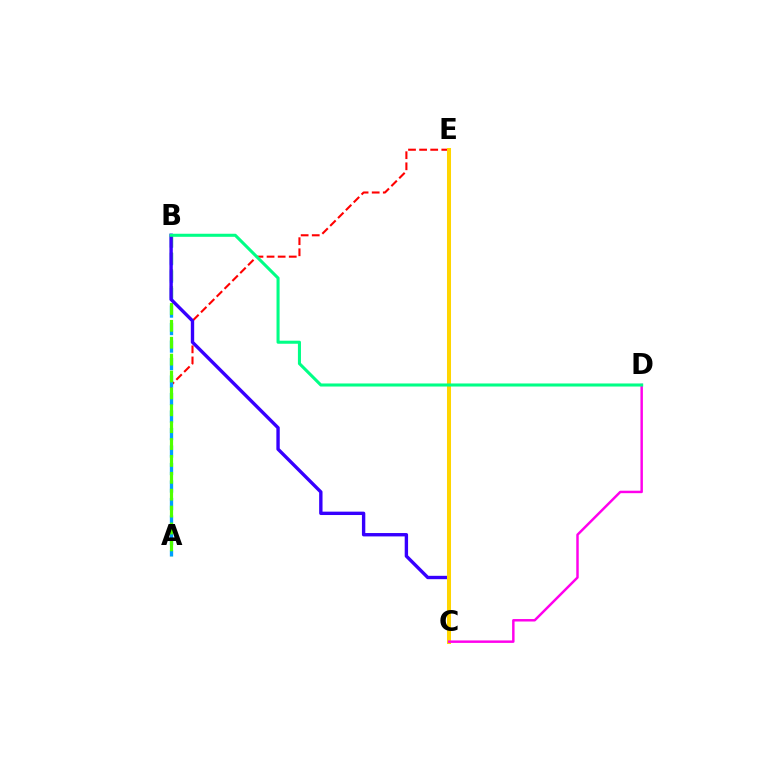{('A', 'E'): [{'color': '#ff0000', 'line_style': 'dashed', 'thickness': 1.51}], ('A', 'B'): [{'color': '#009eff', 'line_style': 'dashed', 'thickness': 2.38}, {'color': '#4fff00', 'line_style': 'dashed', 'thickness': 2.29}], ('B', 'C'): [{'color': '#3700ff', 'line_style': 'solid', 'thickness': 2.43}], ('C', 'E'): [{'color': '#ffd500', 'line_style': 'solid', 'thickness': 2.9}], ('C', 'D'): [{'color': '#ff00ed', 'line_style': 'solid', 'thickness': 1.77}], ('B', 'D'): [{'color': '#00ff86', 'line_style': 'solid', 'thickness': 2.2}]}